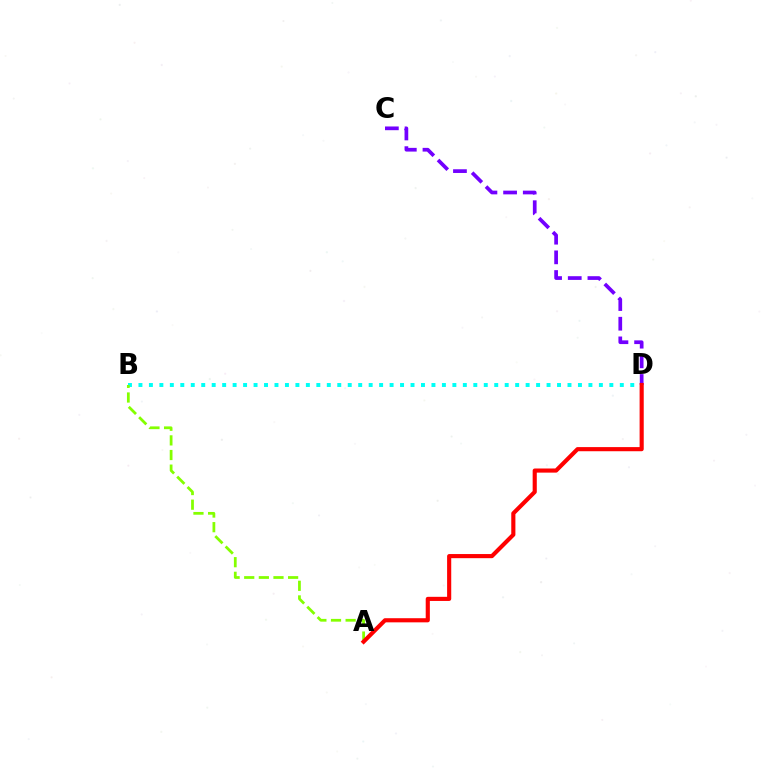{('B', 'D'): [{'color': '#00fff6', 'line_style': 'dotted', 'thickness': 2.84}], ('A', 'B'): [{'color': '#84ff00', 'line_style': 'dashed', 'thickness': 1.99}], ('C', 'D'): [{'color': '#7200ff', 'line_style': 'dashed', 'thickness': 2.67}], ('A', 'D'): [{'color': '#ff0000', 'line_style': 'solid', 'thickness': 2.97}]}